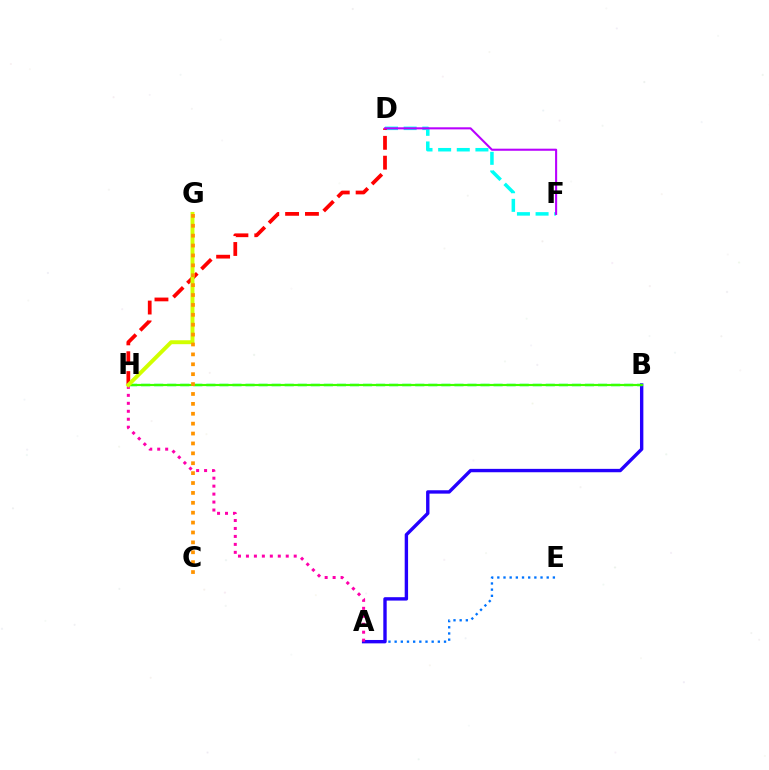{('D', 'F'): [{'color': '#00fff6', 'line_style': 'dashed', 'thickness': 2.53}, {'color': '#b900ff', 'line_style': 'solid', 'thickness': 1.5}], ('A', 'E'): [{'color': '#0074ff', 'line_style': 'dotted', 'thickness': 1.68}], ('A', 'B'): [{'color': '#2500ff', 'line_style': 'solid', 'thickness': 2.44}], ('B', 'H'): [{'color': '#00ff5c', 'line_style': 'dashed', 'thickness': 1.77}, {'color': '#3dff00', 'line_style': 'solid', 'thickness': 1.56}], ('A', 'H'): [{'color': '#ff00ac', 'line_style': 'dotted', 'thickness': 2.16}], ('D', 'H'): [{'color': '#ff0000', 'line_style': 'dashed', 'thickness': 2.7}], ('G', 'H'): [{'color': '#d1ff00', 'line_style': 'solid', 'thickness': 2.82}], ('C', 'G'): [{'color': '#ff9400', 'line_style': 'dotted', 'thickness': 2.69}]}